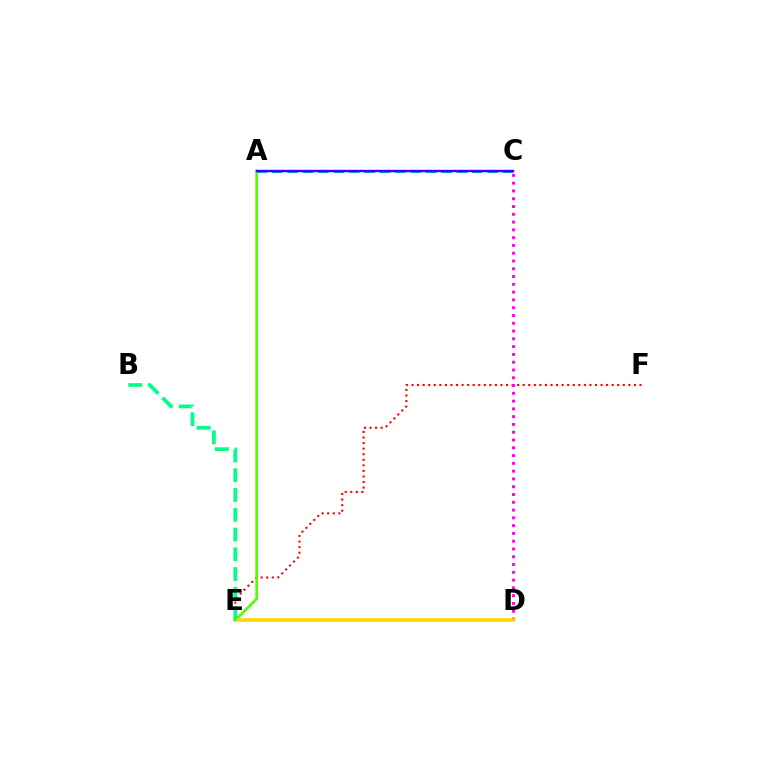{('E', 'F'): [{'color': '#ff0000', 'line_style': 'dotted', 'thickness': 1.51}], ('C', 'D'): [{'color': '#ff00ed', 'line_style': 'dotted', 'thickness': 2.11}], ('A', 'E'): [{'color': '#4fff00', 'line_style': 'solid', 'thickness': 1.91}], ('A', 'C'): [{'color': '#009eff', 'line_style': 'dashed', 'thickness': 2.09}, {'color': '#3700ff', 'line_style': 'solid', 'thickness': 1.73}], ('D', 'E'): [{'color': '#ffd500', 'line_style': 'solid', 'thickness': 2.54}], ('B', 'E'): [{'color': '#00ff86', 'line_style': 'dashed', 'thickness': 2.68}]}